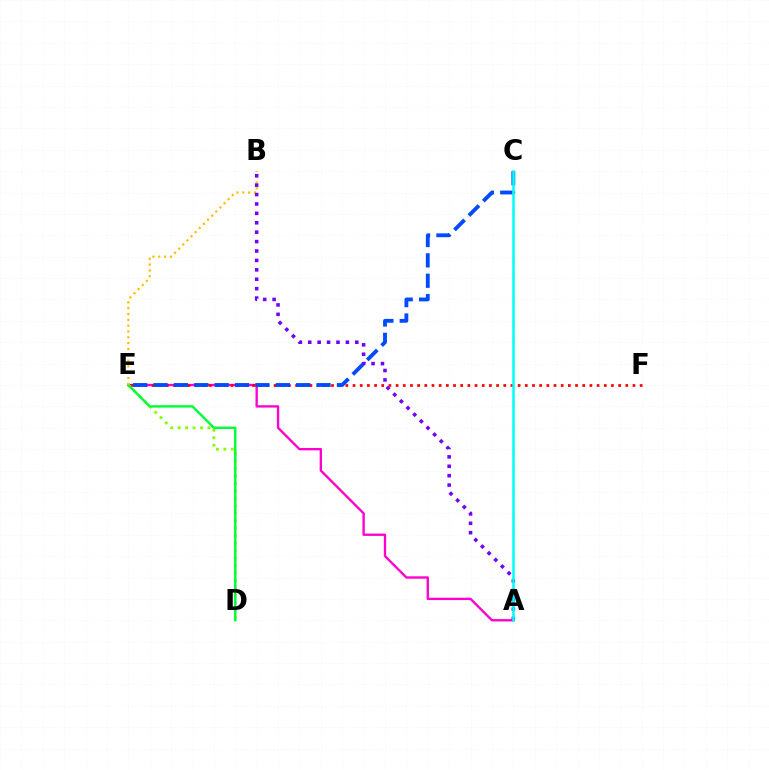{('A', 'E'): [{'color': '#ff00cf', 'line_style': 'solid', 'thickness': 1.7}], ('E', 'F'): [{'color': '#ff0000', 'line_style': 'dotted', 'thickness': 1.95}], ('D', 'E'): [{'color': '#84ff00', 'line_style': 'dotted', 'thickness': 2.03}, {'color': '#00ff39', 'line_style': 'solid', 'thickness': 1.75}], ('B', 'E'): [{'color': '#ffbd00', 'line_style': 'dotted', 'thickness': 1.58}], ('C', 'E'): [{'color': '#004bff', 'line_style': 'dashed', 'thickness': 2.77}], ('A', 'B'): [{'color': '#7200ff', 'line_style': 'dotted', 'thickness': 2.56}], ('A', 'C'): [{'color': '#00fff6', 'line_style': 'solid', 'thickness': 1.83}]}